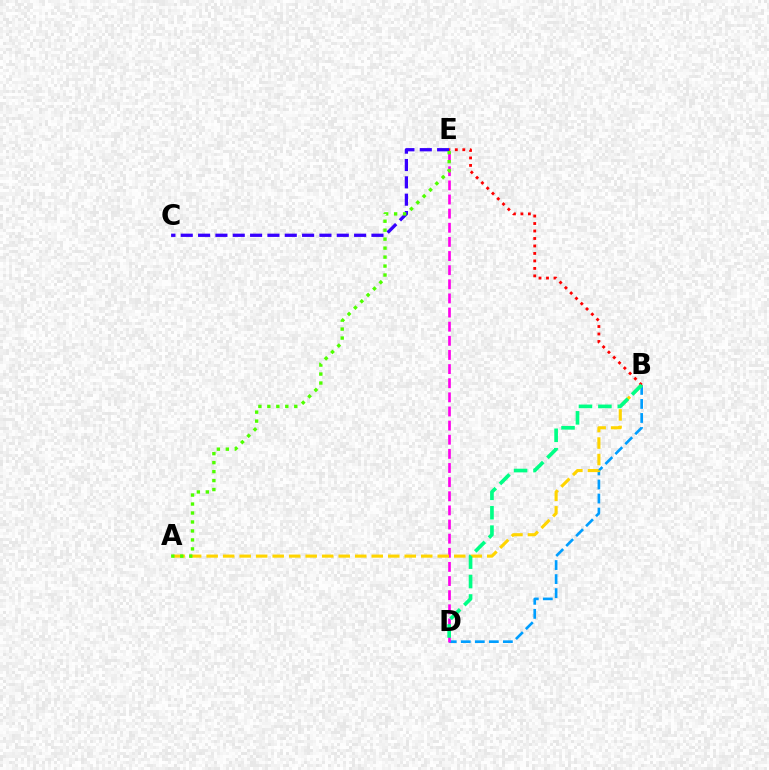{('C', 'E'): [{'color': '#3700ff', 'line_style': 'dashed', 'thickness': 2.36}], ('B', 'D'): [{'color': '#009eff', 'line_style': 'dashed', 'thickness': 1.91}, {'color': '#00ff86', 'line_style': 'dashed', 'thickness': 2.64}], ('D', 'E'): [{'color': '#ff00ed', 'line_style': 'dashed', 'thickness': 1.92}], ('A', 'B'): [{'color': '#ffd500', 'line_style': 'dashed', 'thickness': 2.24}], ('B', 'E'): [{'color': '#ff0000', 'line_style': 'dotted', 'thickness': 2.03}], ('A', 'E'): [{'color': '#4fff00', 'line_style': 'dotted', 'thickness': 2.44}]}